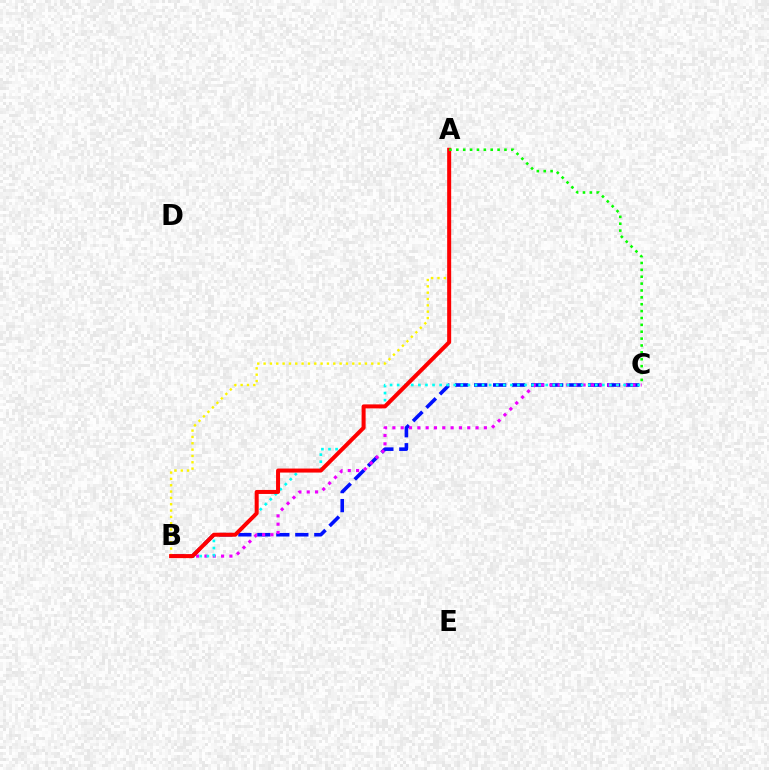{('B', 'C'): [{'color': '#0010ff', 'line_style': 'dashed', 'thickness': 2.58}, {'color': '#ee00ff', 'line_style': 'dotted', 'thickness': 2.26}, {'color': '#00fff6', 'line_style': 'dotted', 'thickness': 1.92}], ('A', 'B'): [{'color': '#fcf500', 'line_style': 'dotted', 'thickness': 1.72}, {'color': '#ff0000', 'line_style': 'solid', 'thickness': 2.89}], ('A', 'C'): [{'color': '#08ff00', 'line_style': 'dotted', 'thickness': 1.87}]}